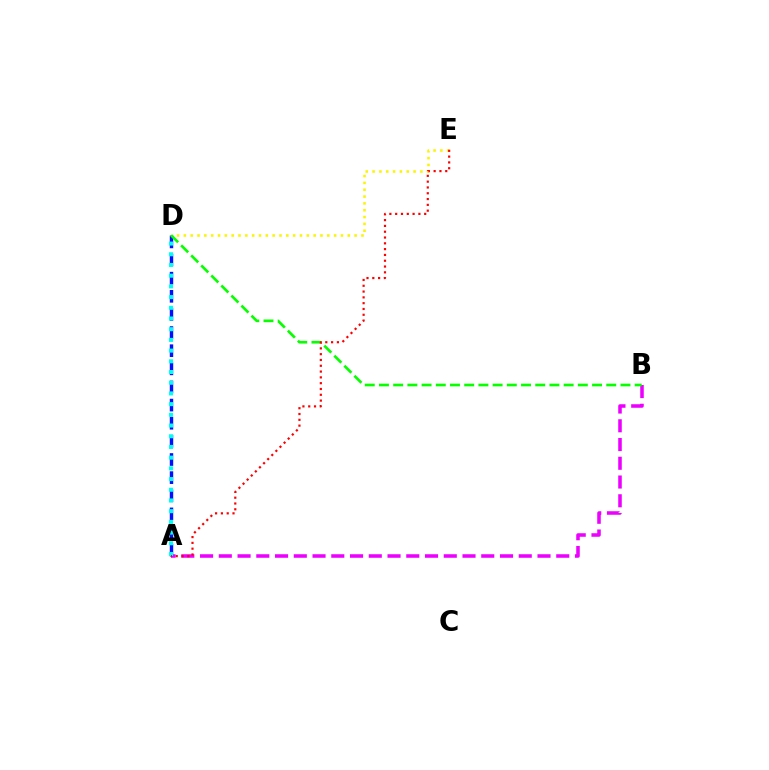{('D', 'E'): [{'color': '#fcf500', 'line_style': 'dotted', 'thickness': 1.86}], ('A', 'D'): [{'color': '#0010ff', 'line_style': 'dashed', 'thickness': 2.46}, {'color': '#00fff6', 'line_style': 'dotted', 'thickness': 2.91}], ('A', 'B'): [{'color': '#ee00ff', 'line_style': 'dashed', 'thickness': 2.55}], ('B', 'D'): [{'color': '#08ff00', 'line_style': 'dashed', 'thickness': 1.93}], ('A', 'E'): [{'color': '#ff0000', 'line_style': 'dotted', 'thickness': 1.58}]}